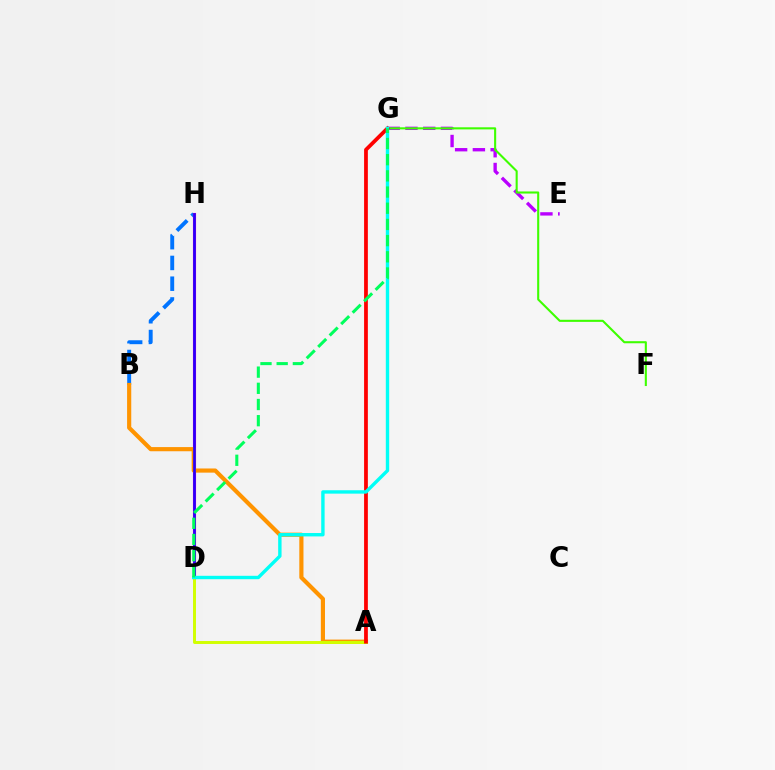{('B', 'H'): [{'color': '#0074ff', 'line_style': 'dashed', 'thickness': 2.82}], ('D', 'H'): [{'color': '#ff00ac', 'line_style': 'solid', 'thickness': 2.24}, {'color': '#2500ff', 'line_style': 'solid', 'thickness': 1.91}], ('A', 'B'): [{'color': '#ff9400', 'line_style': 'solid', 'thickness': 2.99}], ('E', 'G'): [{'color': '#b900ff', 'line_style': 'dashed', 'thickness': 2.41}], ('F', 'G'): [{'color': '#3dff00', 'line_style': 'solid', 'thickness': 1.51}], ('A', 'D'): [{'color': '#d1ff00', 'line_style': 'solid', 'thickness': 2.12}], ('A', 'G'): [{'color': '#ff0000', 'line_style': 'solid', 'thickness': 2.71}], ('D', 'G'): [{'color': '#00fff6', 'line_style': 'solid', 'thickness': 2.44}, {'color': '#00ff5c', 'line_style': 'dashed', 'thickness': 2.2}]}